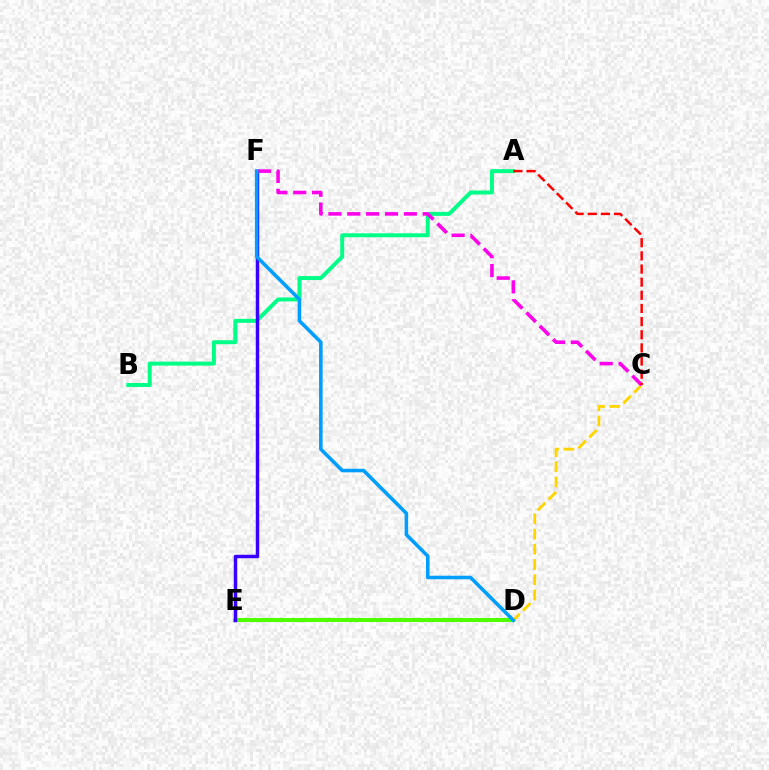{('D', 'E'): [{'color': '#4fff00', 'line_style': 'solid', 'thickness': 2.94}], ('A', 'B'): [{'color': '#00ff86', 'line_style': 'solid', 'thickness': 2.86}], ('C', 'D'): [{'color': '#ffd500', 'line_style': 'dashed', 'thickness': 2.07}], ('E', 'F'): [{'color': '#3700ff', 'line_style': 'solid', 'thickness': 2.5}], ('C', 'F'): [{'color': '#ff00ed', 'line_style': 'dashed', 'thickness': 2.56}], ('D', 'F'): [{'color': '#009eff', 'line_style': 'solid', 'thickness': 2.57}], ('A', 'C'): [{'color': '#ff0000', 'line_style': 'dashed', 'thickness': 1.79}]}